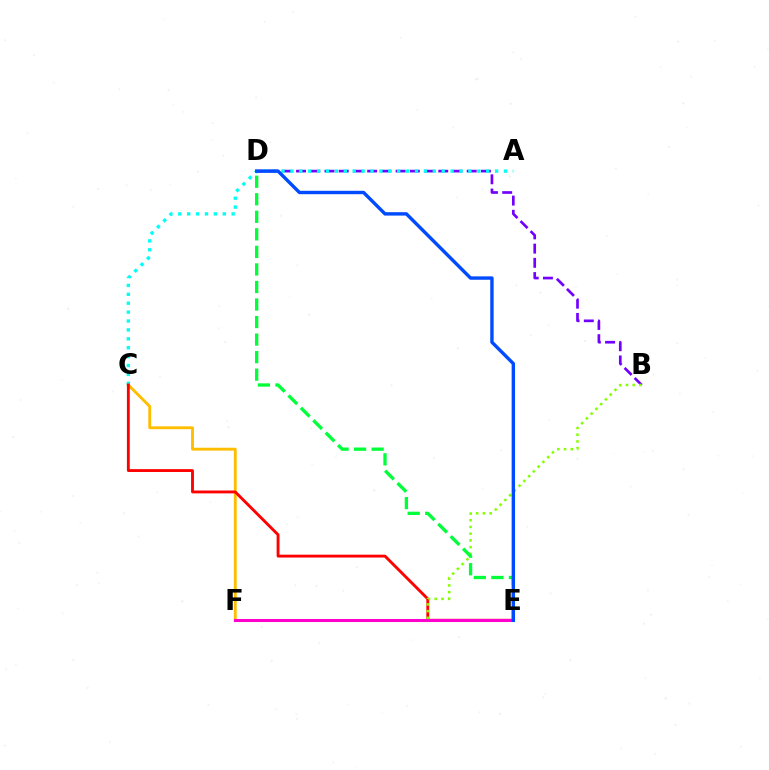{('B', 'D'): [{'color': '#7200ff', 'line_style': 'dashed', 'thickness': 1.93}], ('C', 'F'): [{'color': '#ffbd00', 'line_style': 'solid', 'thickness': 2.06}], ('A', 'C'): [{'color': '#00fff6', 'line_style': 'dotted', 'thickness': 2.42}], ('C', 'E'): [{'color': '#ff0000', 'line_style': 'solid', 'thickness': 2.06}], ('B', 'F'): [{'color': '#84ff00', 'line_style': 'dotted', 'thickness': 1.83}], ('D', 'E'): [{'color': '#00ff39', 'line_style': 'dashed', 'thickness': 2.38}, {'color': '#004bff', 'line_style': 'solid', 'thickness': 2.44}], ('E', 'F'): [{'color': '#ff00cf', 'line_style': 'solid', 'thickness': 2.2}]}